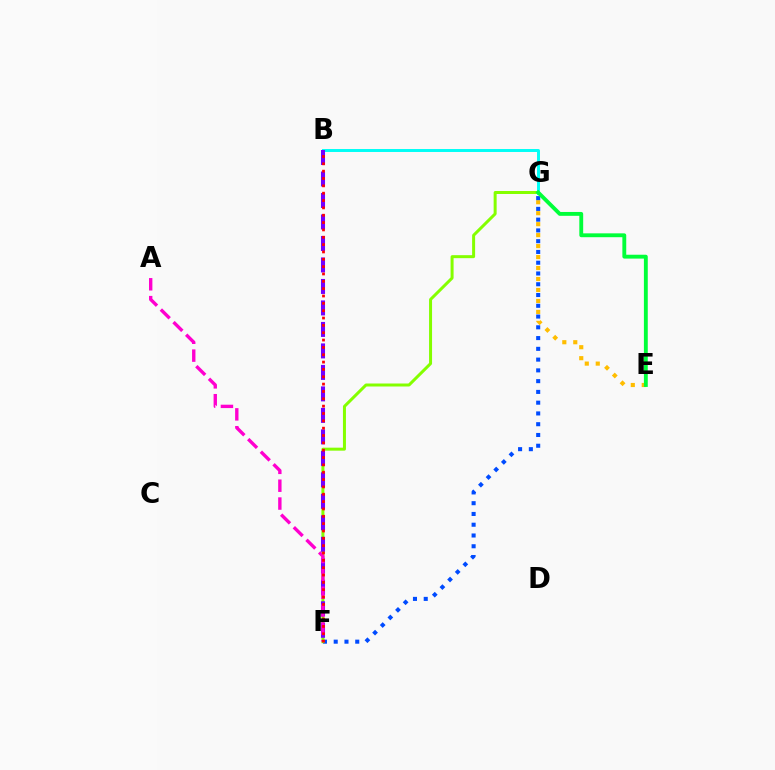{('E', 'G'): [{'color': '#ffbd00', 'line_style': 'dotted', 'thickness': 2.98}, {'color': '#00ff39', 'line_style': 'solid', 'thickness': 2.78}], ('F', 'G'): [{'color': '#004bff', 'line_style': 'dotted', 'thickness': 2.93}, {'color': '#84ff00', 'line_style': 'solid', 'thickness': 2.16}], ('B', 'G'): [{'color': '#00fff6', 'line_style': 'solid', 'thickness': 2.13}], ('B', 'F'): [{'color': '#7200ff', 'line_style': 'dashed', 'thickness': 2.92}, {'color': '#ff0000', 'line_style': 'dotted', 'thickness': 2.0}], ('A', 'F'): [{'color': '#ff00cf', 'line_style': 'dashed', 'thickness': 2.42}]}